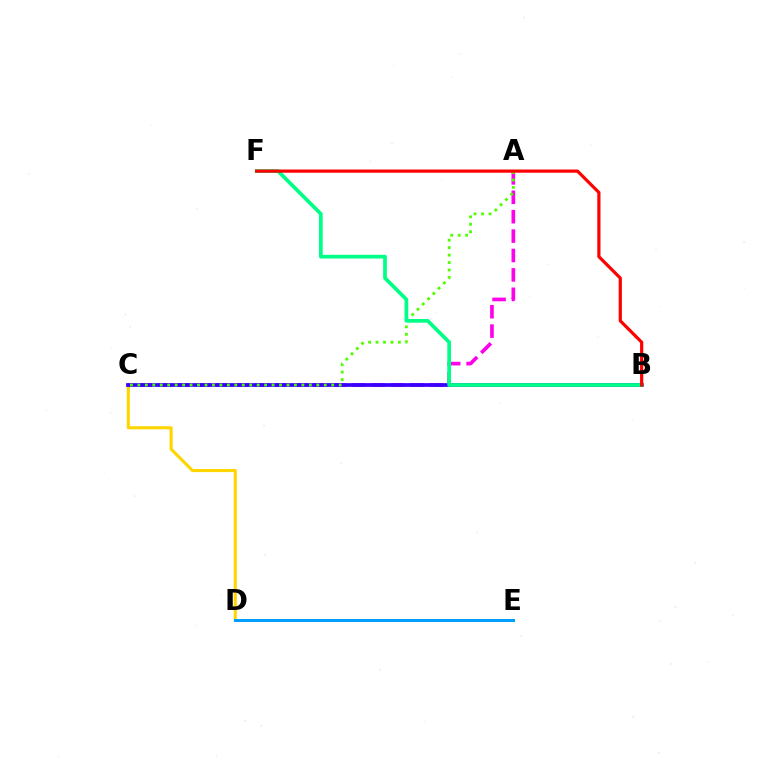{('C', 'D'): [{'color': '#ffd500', 'line_style': 'solid', 'thickness': 2.23}], ('D', 'E'): [{'color': '#009eff', 'line_style': 'solid', 'thickness': 2.17}], ('A', 'C'): [{'color': '#ff00ed', 'line_style': 'dashed', 'thickness': 2.64}, {'color': '#4fff00', 'line_style': 'dotted', 'thickness': 2.03}], ('B', 'C'): [{'color': '#3700ff', 'line_style': 'solid', 'thickness': 2.68}], ('B', 'F'): [{'color': '#00ff86', 'line_style': 'solid', 'thickness': 2.68}, {'color': '#ff0000', 'line_style': 'solid', 'thickness': 2.31}]}